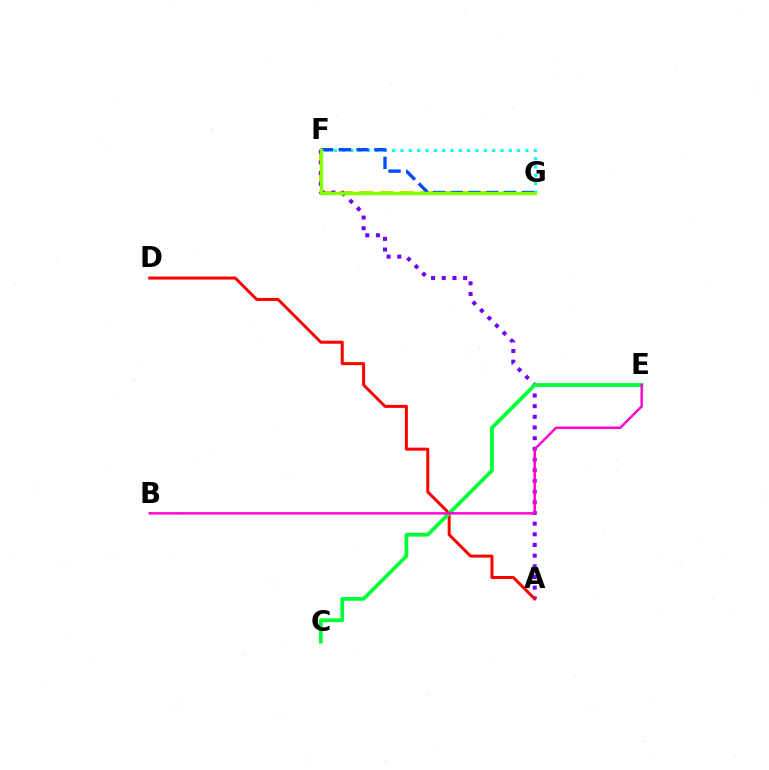{('F', 'G'): [{'color': '#ffbd00', 'line_style': 'dashed', 'thickness': 2.76}, {'color': '#00fff6', 'line_style': 'dotted', 'thickness': 2.26}, {'color': '#004bff', 'line_style': 'dashed', 'thickness': 2.41}, {'color': '#84ff00', 'line_style': 'solid', 'thickness': 2.48}], ('A', 'F'): [{'color': '#7200ff', 'line_style': 'dotted', 'thickness': 2.9}], ('A', 'D'): [{'color': '#ff0000', 'line_style': 'solid', 'thickness': 2.16}], ('C', 'E'): [{'color': '#00ff39', 'line_style': 'solid', 'thickness': 2.7}], ('B', 'E'): [{'color': '#ff00cf', 'line_style': 'solid', 'thickness': 1.75}]}